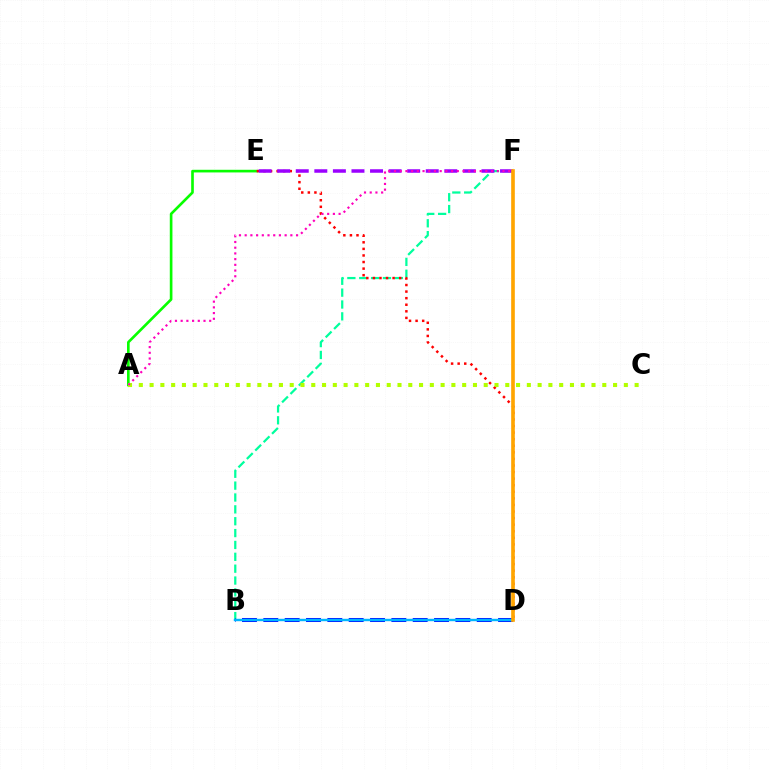{('A', 'E'): [{'color': '#08ff00', 'line_style': 'solid', 'thickness': 1.91}], ('B', 'F'): [{'color': '#00ff9d', 'line_style': 'dashed', 'thickness': 1.61}], ('B', 'D'): [{'color': '#0010ff', 'line_style': 'dashed', 'thickness': 2.9}, {'color': '#00b5ff', 'line_style': 'solid', 'thickness': 1.74}], ('D', 'E'): [{'color': '#ff0000', 'line_style': 'dotted', 'thickness': 1.79}], ('E', 'F'): [{'color': '#9b00ff', 'line_style': 'dashed', 'thickness': 2.52}], ('D', 'F'): [{'color': '#ffa500', 'line_style': 'solid', 'thickness': 2.63}], ('A', 'C'): [{'color': '#b3ff00', 'line_style': 'dotted', 'thickness': 2.93}], ('A', 'F'): [{'color': '#ff00bd', 'line_style': 'dotted', 'thickness': 1.55}]}